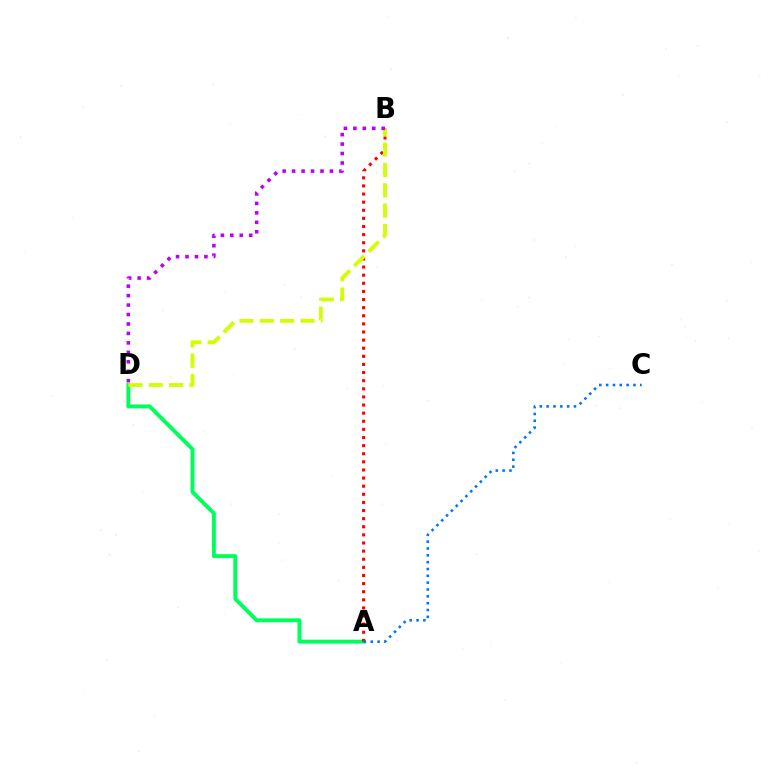{('A', 'D'): [{'color': '#00ff5c', 'line_style': 'solid', 'thickness': 2.83}], ('A', 'B'): [{'color': '#ff0000', 'line_style': 'dotted', 'thickness': 2.2}], ('B', 'D'): [{'color': '#d1ff00', 'line_style': 'dashed', 'thickness': 2.76}, {'color': '#b900ff', 'line_style': 'dotted', 'thickness': 2.57}], ('A', 'C'): [{'color': '#0074ff', 'line_style': 'dotted', 'thickness': 1.86}]}